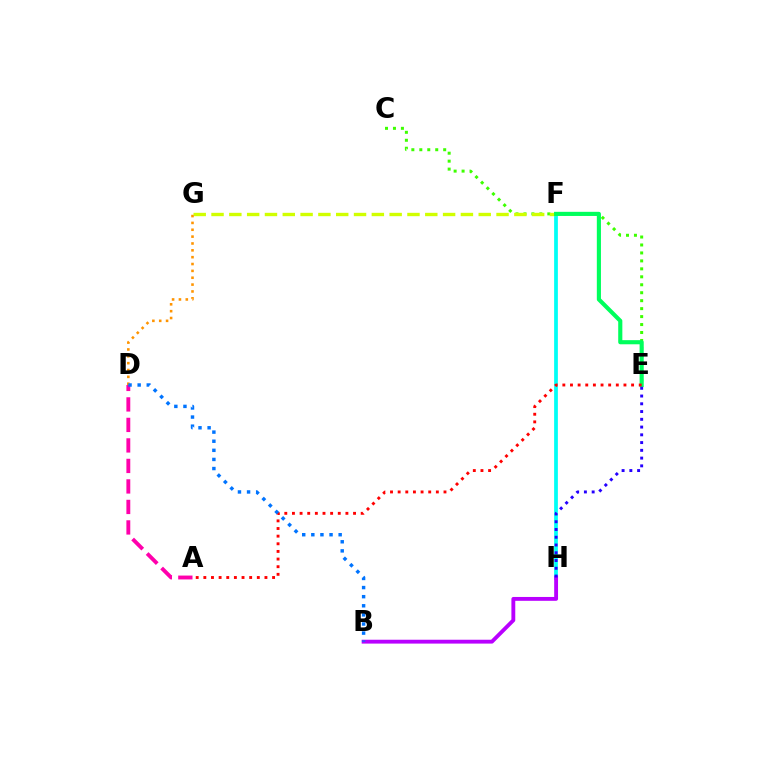{('F', 'H'): [{'color': '#00fff6', 'line_style': 'solid', 'thickness': 2.7}], ('C', 'E'): [{'color': '#3dff00', 'line_style': 'dotted', 'thickness': 2.16}], ('F', 'G'): [{'color': '#d1ff00', 'line_style': 'dashed', 'thickness': 2.42}], ('B', 'H'): [{'color': '#b900ff', 'line_style': 'solid', 'thickness': 2.77}], ('E', 'F'): [{'color': '#00ff5c', 'line_style': 'solid', 'thickness': 2.97}], ('A', 'E'): [{'color': '#ff0000', 'line_style': 'dotted', 'thickness': 2.08}], ('D', 'G'): [{'color': '#ff9400', 'line_style': 'dotted', 'thickness': 1.86}], ('A', 'D'): [{'color': '#ff00ac', 'line_style': 'dashed', 'thickness': 2.79}], ('B', 'D'): [{'color': '#0074ff', 'line_style': 'dotted', 'thickness': 2.47}], ('E', 'H'): [{'color': '#2500ff', 'line_style': 'dotted', 'thickness': 2.11}]}